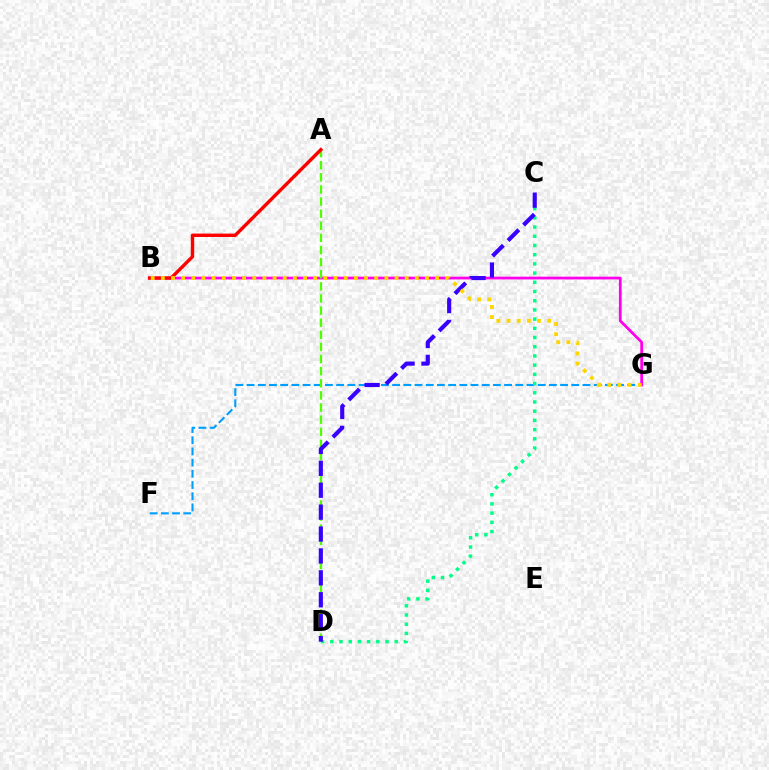{('F', 'G'): [{'color': '#009eff', 'line_style': 'dashed', 'thickness': 1.52}], ('B', 'G'): [{'color': '#ff00ed', 'line_style': 'solid', 'thickness': 1.99}, {'color': '#ffd500', 'line_style': 'dotted', 'thickness': 2.76}], ('C', 'D'): [{'color': '#00ff86', 'line_style': 'dotted', 'thickness': 2.5}, {'color': '#3700ff', 'line_style': 'dashed', 'thickness': 2.98}], ('A', 'D'): [{'color': '#4fff00', 'line_style': 'dashed', 'thickness': 1.65}], ('A', 'B'): [{'color': '#ff0000', 'line_style': 'solid', 'thickness': 2.45}]}